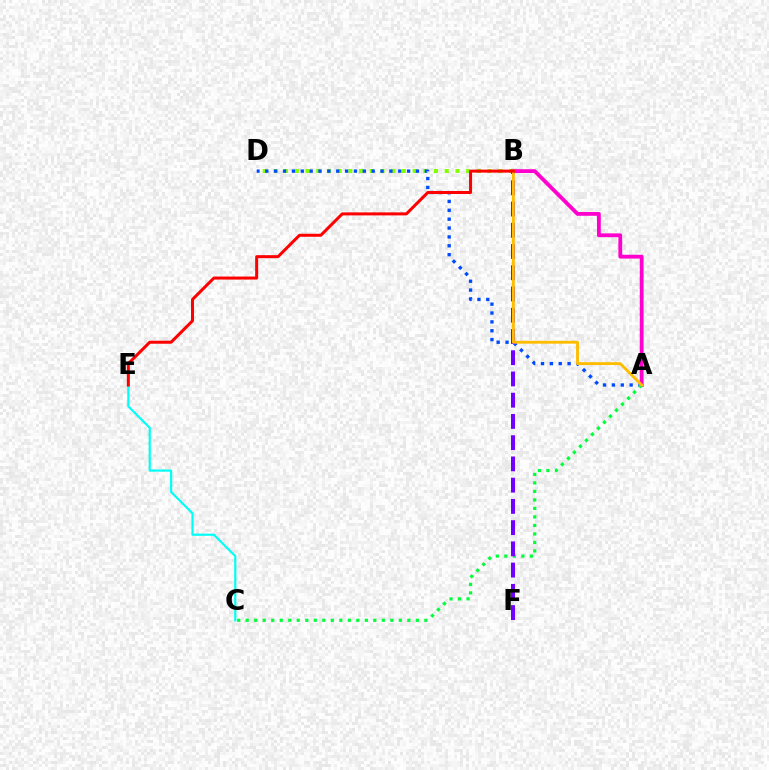{('B', 'D'): [{'color': '#84ff00', 'line_style': 'dotted', 'thickness': 2.91}], ('A', 'B'): [{'color': '#ff00cf', 'line_style': 'solid', 'thickness': 2.74}, {'color': '#ffbd00', 'line_style': 'solid', 'thickness': 2.08}], ('C', 'E'): [{'color': '#00fff6', 'line_style': 'solid', 'thickness': 1.57}], ('A', 'D'): [{'color': '#004bff', 'line_style': 'dotted', 'thickness': 2.41}], ('A', 'C'): [{'color': '#00ff39', 'line_style': 'dotted', 'thickness': 2.31}], ('B', 'F'): [{'color': '#7200ff', 'line_style': 'dashed', 'thickness': 2.89}], ('B', 'E'): [{'color': '#ff0000', 'line_style': 'solid', 'thickness': 2.17}]}